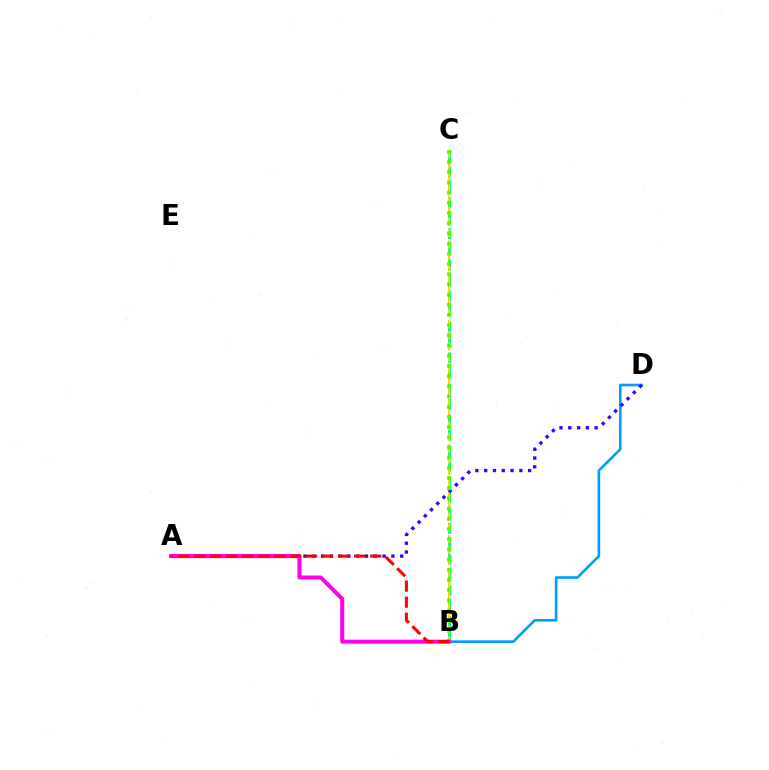{('B', 'C'): [{'color': '#00ff86', 'line_style': 'dashed', 'thickness': 2.11}, {'color': '#ffd500', 'line_style': 'dashed', 'thickness': 1.54}, {'color': '#4fff00', 'line_style': 'dotted', 'thickness': 2.77}], ('B', 'D'): [{'color': '#009eff', 'line_style': 'solid', 'thickness': 1.9}], ('A', 'D'): [{'color': '#3700ff', 'line_style': 'dotted', 'thickness': 2.39}], ('A', 'B'): [{'color': '#ff00ed', 'line_style': 'solid', 'thickness': 2.89}, {'color': '#ff0000', 'line_style': 'dashed', 'thickness': 2.18}]}